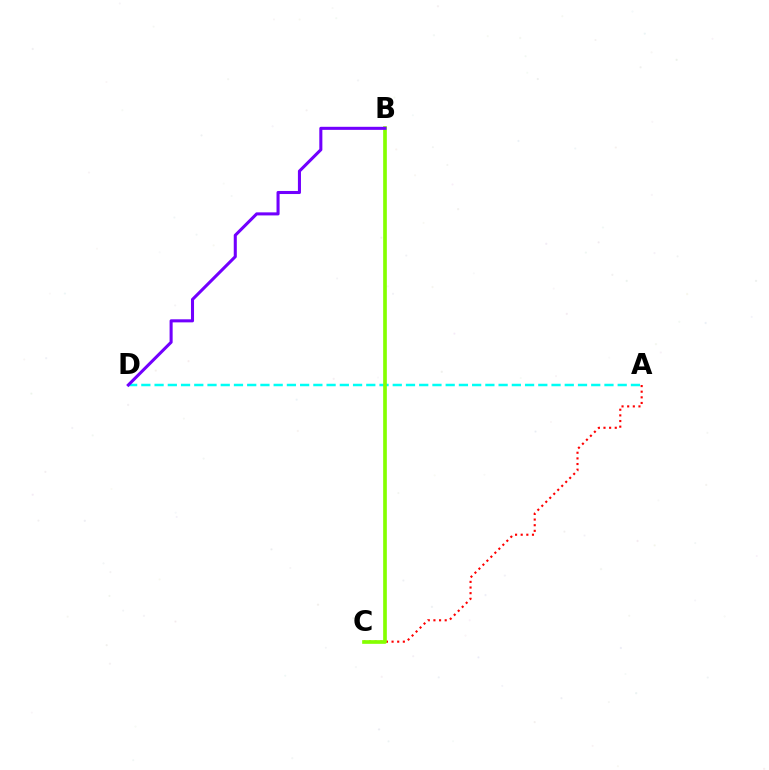{('A', 'C'): [{'color': '#ff0000', 'line_style': 'dotted', 'thickness': 1.53}], ('A', 'D'): [{'color': '#00fff6', 'line_style': 'dashed', 'thickness': 1.8}], ('B', 'C'): [{'color': '#84ff00', 'line_style': 'solid', 'thickness': 2.64}], ('B', 'D'): [{'color': '#7200ff', 'line_style': 'solid', 'thickness': 2.2}]}